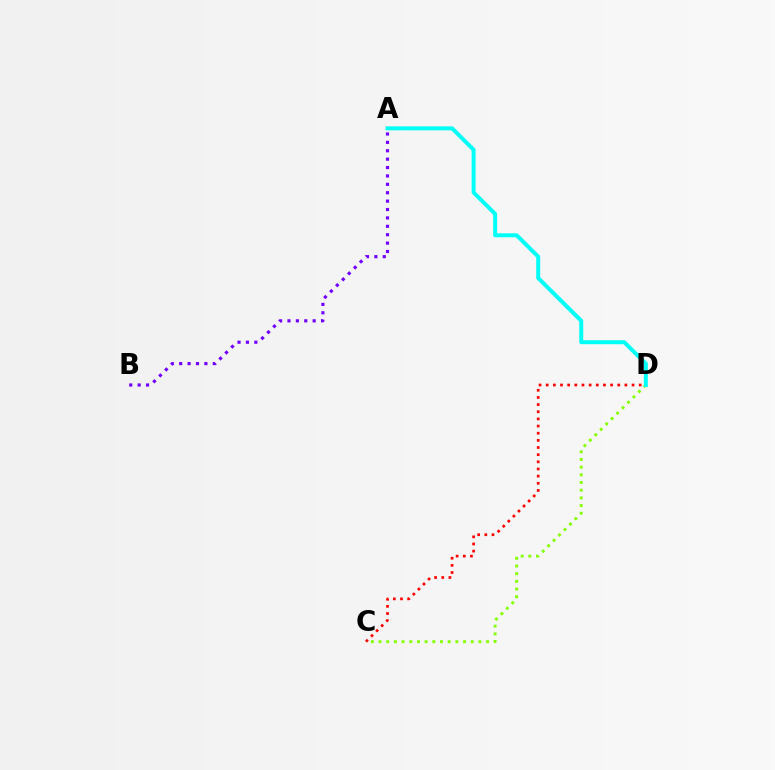{('A', 'B'): [{'color': '#7200ff', 'line_style': 'dotted', 'thickness': 2.28}], ('C', 'D'): [{'color': '#84ff00', 'line_style': 'dotted', 'thickness': 2.09}, {'color': '#ff0000', 'line_style': 'dotted', 'thickness': 1.94}], ('A', 'D'): [{'color': '#00fff6', 'line_style': 'solid', 'thickness': 2.86}]}